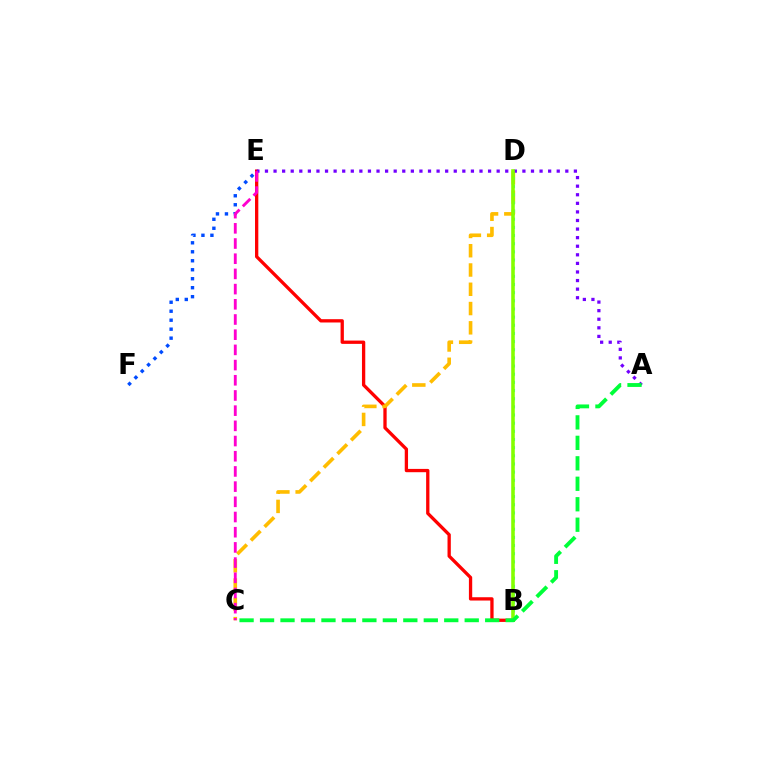{('B', 'E'): [{'color': '#ff0000', 'line_style': 'solid', 'thickness': 2.38}], ('C', 'D'): [{'color': '#ffbd00', 'line_style': 'dashed', 'thickness': 2.62}], ('E', 'F'): [{'color': '#004bff', 'line_style': 'dotted', 'thickness': 2.44}], ('A', 'E'): [{'color': '#7200ff', 'line_style': 'dotted', 'thickness': 2.33}], ('C', 'E'): [{'color': '#ff00cf', 'line_style': 'dashed', 'thickness': 2.06}], ('B', 'D'): [{'color': '#00fff6', 'line_style': 'dotted', 'thickness': 2.22}, {'color': '#84ff00', 'line_style': 'solid', 'thickness': 2.57}], ('A', 'C'): [{'color': '#00ff39', 'line_style': 'dashed', 'thickness': 2.78}]}